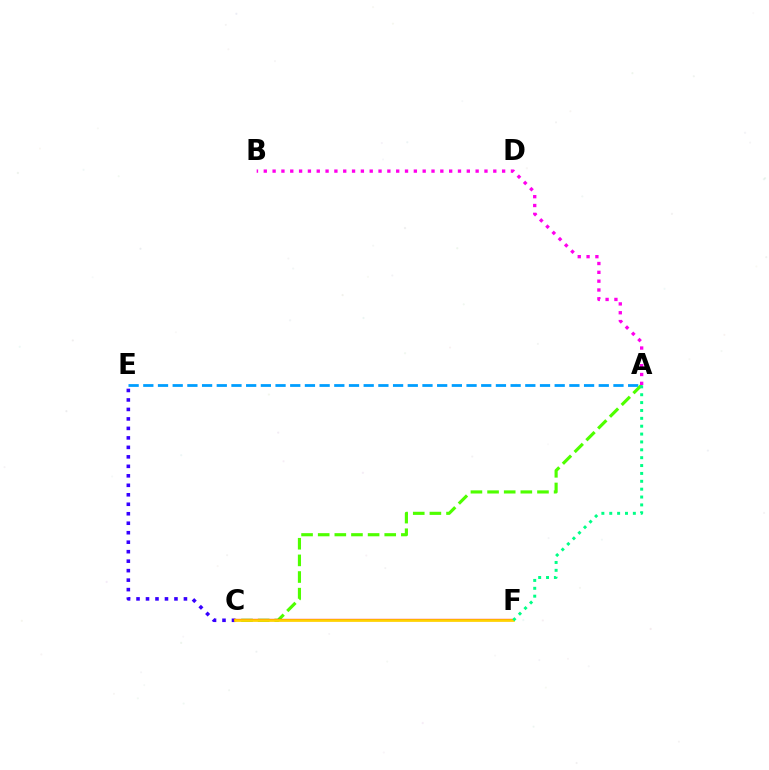{('A', 'E'): [{'color': '#009eff', 'line_style': 'dashed', 'thickness': 2.0}], ('C', 'E'): [{'color': '#3700ff', 'line_style': 'dotted', 'thickness': 2.58}], ('A', 'C'): [{'color': '#4fff00', 'line_style': 'dashed', 'thickness': 2.26}], ('A', 'B'): [{'color': '#ff00ed', 'line_style': 'dotted', 'thickness': 2.4}], ('C', 'F'): [{'color': '#ff0000', 'line_style': 'solid', 'thickness': 1.64}, {'color': '#ffd500', 'line_style': 'solid', 'thickness': 1.93}], ('A', 'F'): [{'color': '#00ff86', 'line_style': 'dotted', 'thickness': 2.14}]}